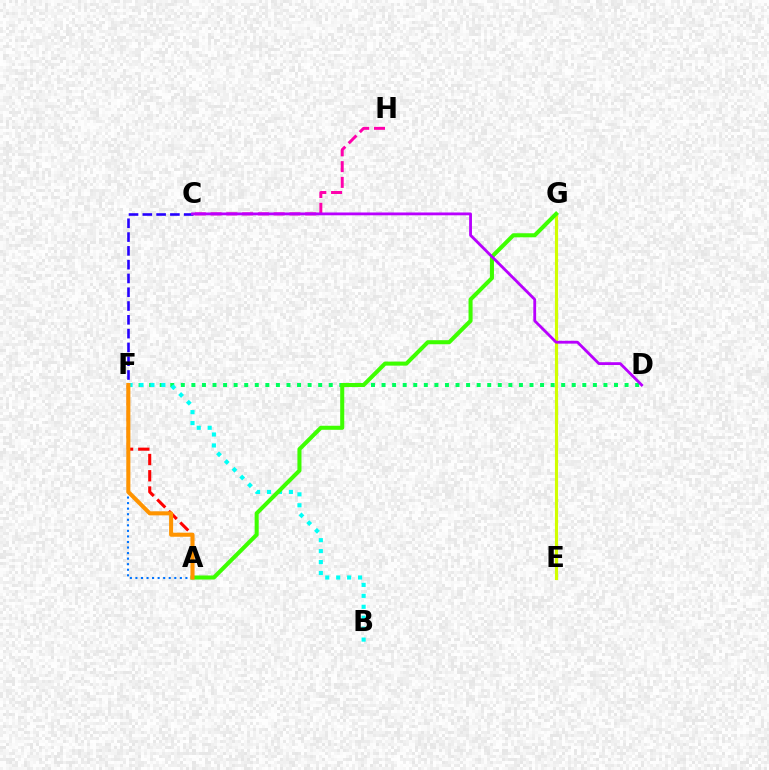{('E', 'G'): [{'color': '#d1ff00', 'line_style': 'solid', 'thickness': 2.26}], ('D', 'F'): [{'color': '#00ff5c', 'line_style': 'dotted', 'thickness': 2.87}], ('C', 'H'): [{'color': '#ff00ac', 'line_style': 'dashed', 'thickness': 2.14}], ('B', 'F'): [{'color': '#00fff6', 'line_style': 'dotted', 'thickness': 2.97}], ('A', 'G'): [{'color': '#3dff00', 'line_style': 'solid', 'thickness': 2.92}], ('C', 'F'): [{'color': '#2500ff', 'line_style': 'dashed', 'thickness': 1.87}], ('A', 'F'): [{'color': '#ff0000', 'line_style': 'dashed', 'thickness': 2.21}, {'color': '#0074ff', 'line_style': 'dotted', 'thickness': 1.51}, {'color': '#ff9400', 'line_style': 'solid', 'thickness': 2.92}], ('C', 'D'): [{'color': '#b900ff', 'line_style': 'solid', 'thickness': 2.03}]}